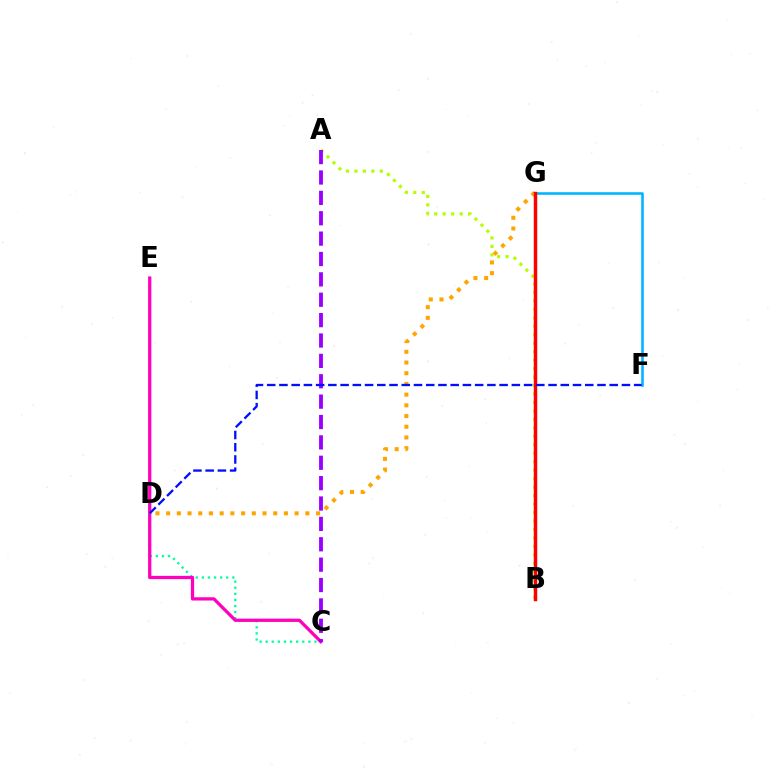{('C', 'D'): [{'color': '#00ff9d', 'line_style': 'dotted', 'thickness': 1.66}], ('C', 'E'): [{'color': '#ff00bd', 'line_style': 'solid', 'thickness': 2.35}], ('F', 'G'): [{'color': '#00b5ff', 'line_style': 'solid', 'thickness': 1.86}], ('A', 'B'): [{'color': '#b3ff00', 'line_style': 'dotted', 'thickness': 2.3}], ('A', 'C'): [{'color': '#9b00ff', 'line_style': 'dashed', 'thickness': 2.77}], ('B', 'G'): [{'color': '#08ff00', 'line_style': 'dotted', 'thickness': 1.92}, {'color': '#ff0000', 'line_style': 'solid', 'thickness': 2.48}], ('D', 'G'): [{'color': '#ffa500', 'line_style': 'dotted', 'thickness': 2.91}], ('D', 'F'): [{'color': '#0010ff', 'line_style': 'dashed', 'thickness': 1.66}]}